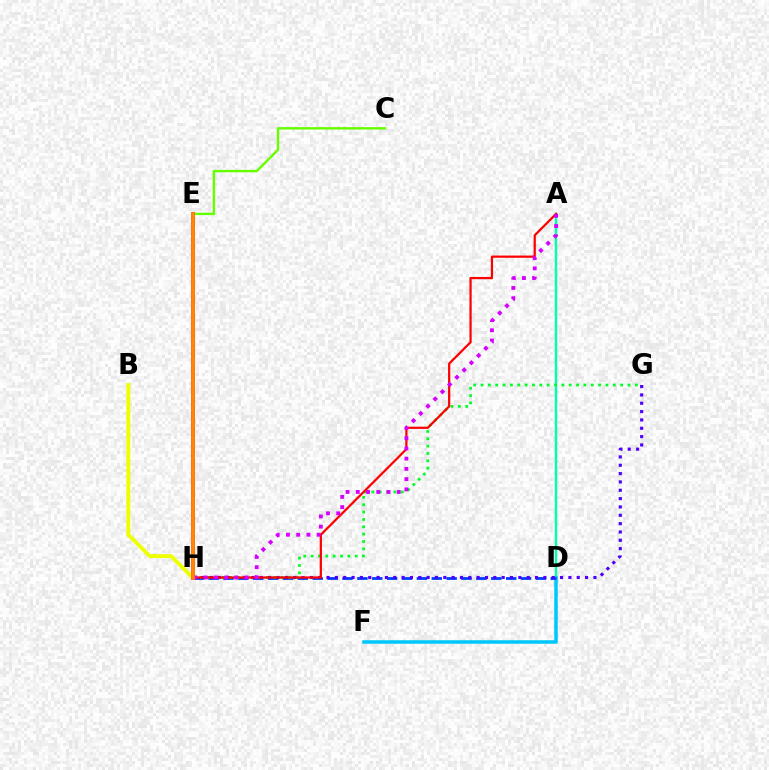{('A', 'D'): [{'color': '#00ffaf', 'line_style': 'solid', 'thickness': 1.74}], ('D', 'F'): [{'color': '#00c7ff', 'line_style': 'solid', 'thickness': 2.53}], ('D', 'H'): [{'color': '#003fff', 'line_style': 'dashed', 'thickness': 2.02}], ('G', 'H'): [{'color': '#00ff27', 'line_style': 'dotted', 'thickness': 2.0}, {'color': '#4f00ff', 'line_style': 'dotted', 'thickness': 2.27}], ('C', 'E'): [{'color': '#66ff00', 'line_style': 'solid', 'thickness': 1.73}], ('A', 'H'): [{'color': '#ff0000', 'line_style': 'solid', 'thickness': 1.61}, {'color': '#d600ff', 'line_style': 'dotted', 'thickness': 2.78}], ('B', 'H'): [{'color': '#eeff00', 'line_style': 'solid', 'thickness': 2.79}], ('E', 'H'): [{'color': '#ff00a0', 'line_style': 'solid', 'thickness': 2.88}, {'color': '#ff8800', 'line_style': 'solid', 'thickness': 2.69}]}